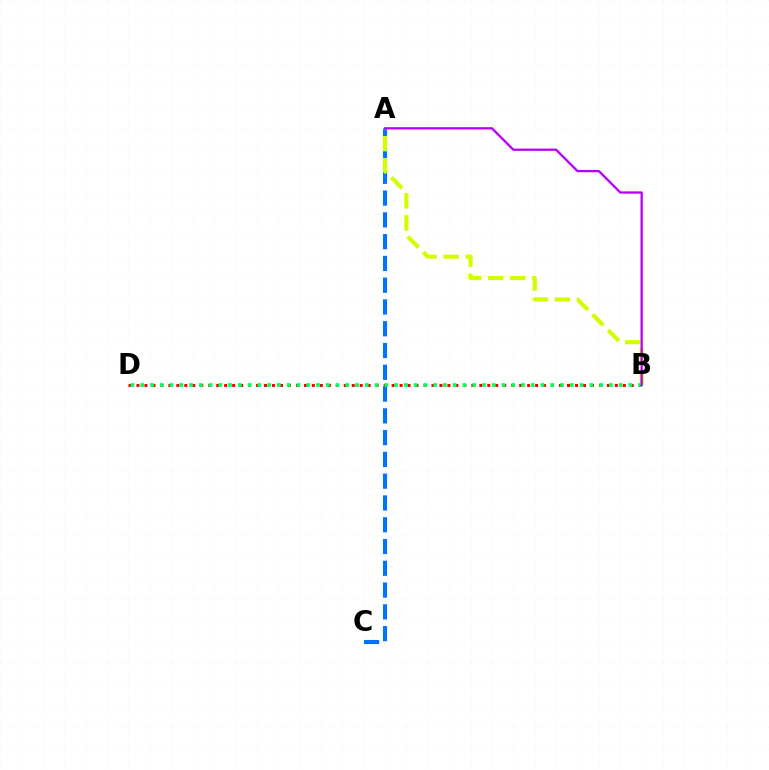{('A', 'C'): [{'color': '#0074ff', 'line_style': 'dashed', 'thickness': 2.96}], ('A', 'B'): [{'color': '#d1ff00', 'line_style': 'dashed', 'thickness': 2.99}, {'color': '#b900ff', 'line_style': 'solid', 'thickness': 1.66}], ('B', 'D'): [{'color': '#ff0000', 'line_style': 'dotted', 'thickness': 2.17}, {'color': '#00ff5c', 'line_style': 'dotted', 'thickness': 2.65}]}